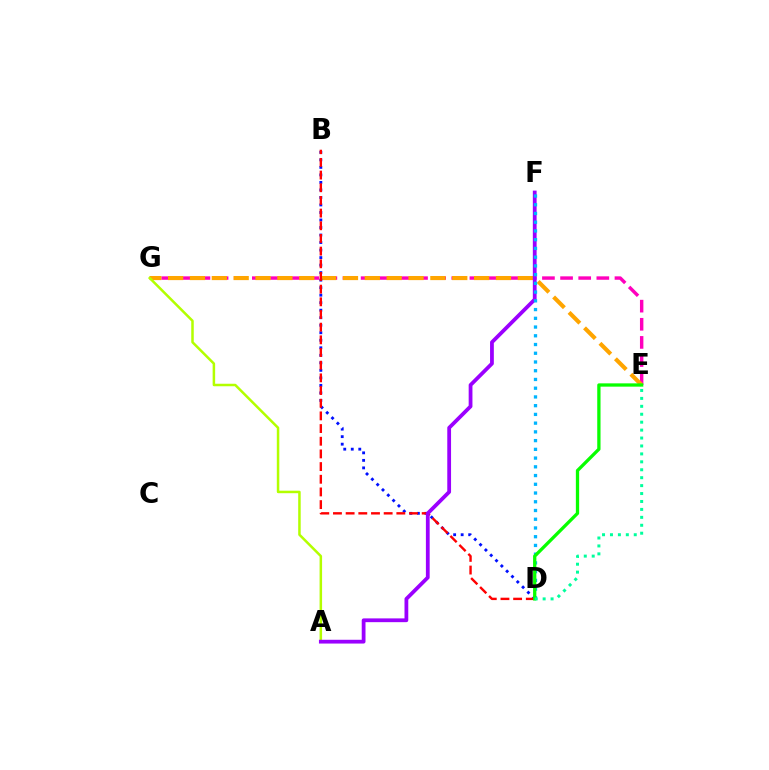{('E', 'G'): [{'color': '#ff00bd', 'line_style': 'dashed', 'thickness': 2.46}, {'color': '#ffa500', 'line_style': 'dashed', 'thickness': 2.97}], ('A', 'G'): [{'color': '#b3ff00', 'line_style': 'solid', 'thickness': 1.81}], ('B', 'D'): [{'color': '#0010ff', 'line_style': 'dotted', 'thickness': 2.04}, {'color': '#ff0000', 'line_style': 'dashed', 'thickness': 1.72}], ('A', 'F'): [{'color': '#9b00ff', 'line_style': 'solid', 'thickness': 2.72}], ('D', 'F'): [{'color': '#00b5ff', 'line_style': 'dotted', 'thickness': 2.37}], ('D', 'E'): [{'color': '#08ff00', 'line_style': 'solid', 'thickness': 2.37}, {'color': '#00ff9d', 'line_style': 'dotted', 'thickness': 2.15}]}